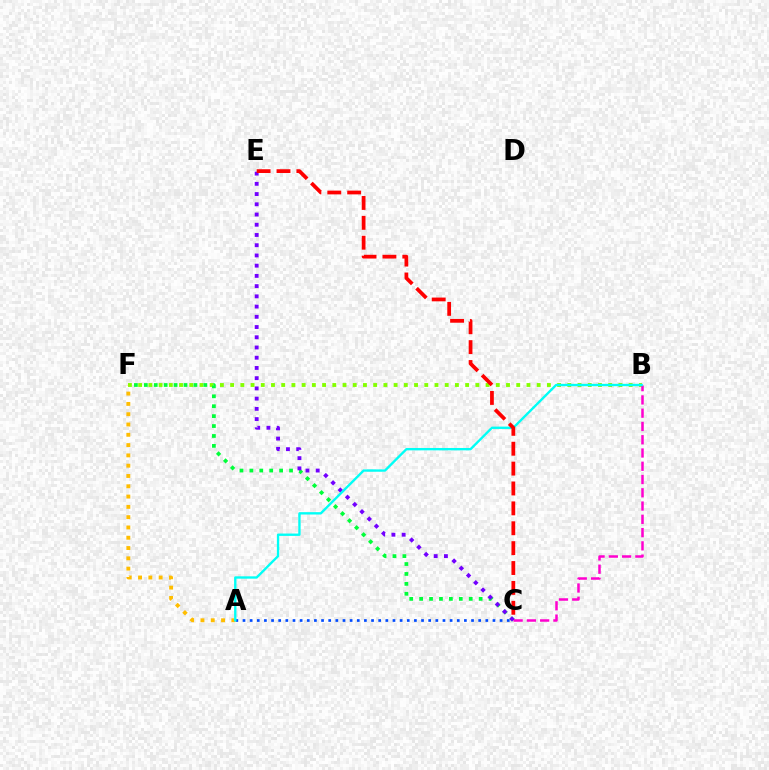{('B', 'F'): [{'color': '#84ff00', 'line_style': 'dotted', 'thickness': 2.78}], ('A', 'C'): [{'color': '#004bff', 'line_style': 'dotted', 'thickness': 1.94}], ('C', 'F'): [{'color': '#00ff39', 'line_style': 'dotted', 'thickness': 2.7}], ('A', 'F'): [{'color': '#ffbd00', 'line_style': 'dotted', 'thickness': 2.8}], ('B', 'C'): [{'color': '#ff00cf', 'line_style': 'dashed', 'thickness': 1.8}], ('C', 'E'): [{'color': '#7200ff', 'line_style': 'dotted', 'thickness': 2.78}, {'color': '#ff0000', 'line_style': 'dashed', 'thickness': 2.7}], ('A', 'B'): [{'color': '#00fff6', 'line_style': 'solid', 'thickness': 1.7}]}